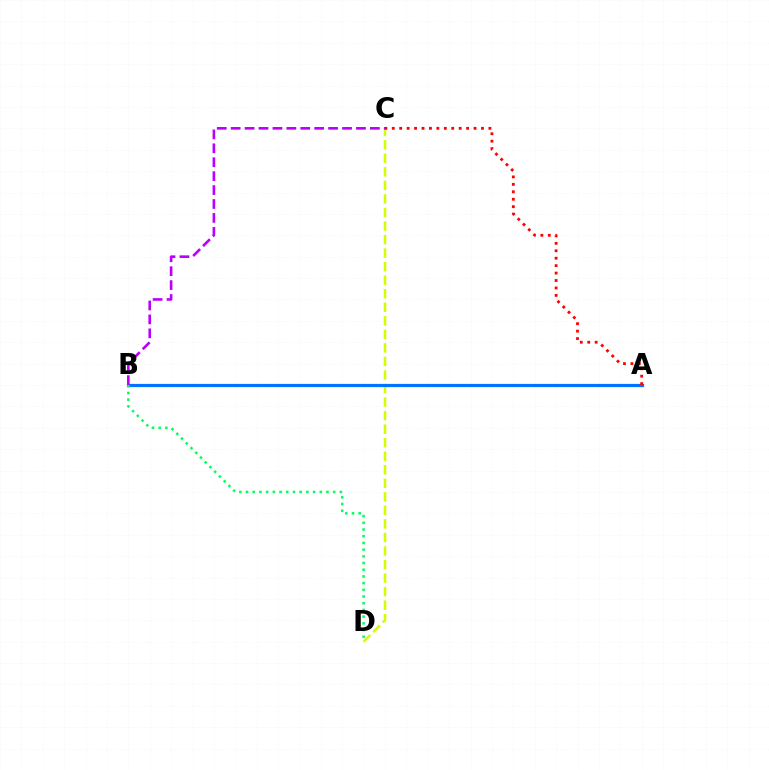{('C', 'D'): [{'color': '#d1ff00', 'line_style': 'dashed', 'thickness': 1.84}], ('A', 'B'): [{'color': '#0074ff', 'line_style': 'solid', 'thickness': 2.31}], ('B', 'D'): [{'color': '#00ff5c', 'line_style': 'dotted', 'thickness': 1.82}], ('A', 'C'): [{'color': '#ff0000', 'line_style': 'dotted', 'thickness': 2.02}], ('B', 'C'): [{'color': '#b900ff', 'line_style': 'dashed', 'thickness': 1.89}]}